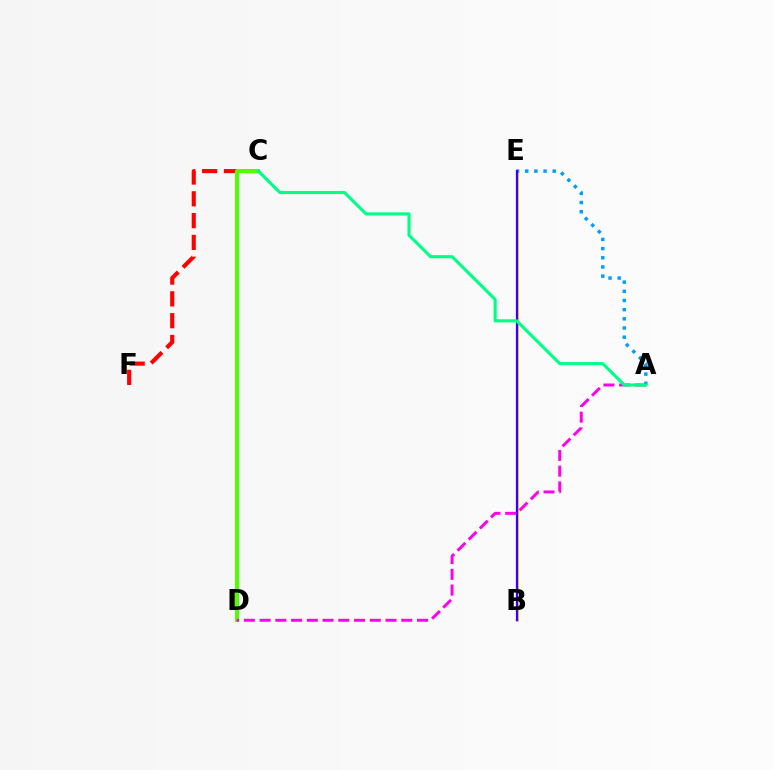{('B', 'E'): [{'color': '#ffd500', 'line_style': 'solid', 'thickness': 2.19}, {'color': '#3700ff', 'line_style': 'solid', 'thickness': 1.62}], ('C', 'F'): [{'color': '#ff0000', 'line_style': 'dashed', 'thickness': 2.96}], ('A', 'E'): [{'color': '#009eff', 'line_style': 'dotted', 'thickness': 2.49}], ('C', 'D'): [{'color': '#4fff00', 'line_style': 'solid', 'thickness': 2.87}], ('A', 'D'): [{'color': '#ff00ed', 'line_style': 'dashed', 'thickness': 2.14}], ('A', 'C'): [{'color': '#00ff86', 'line_style': 'solid', 'thickness': 2.24}]}